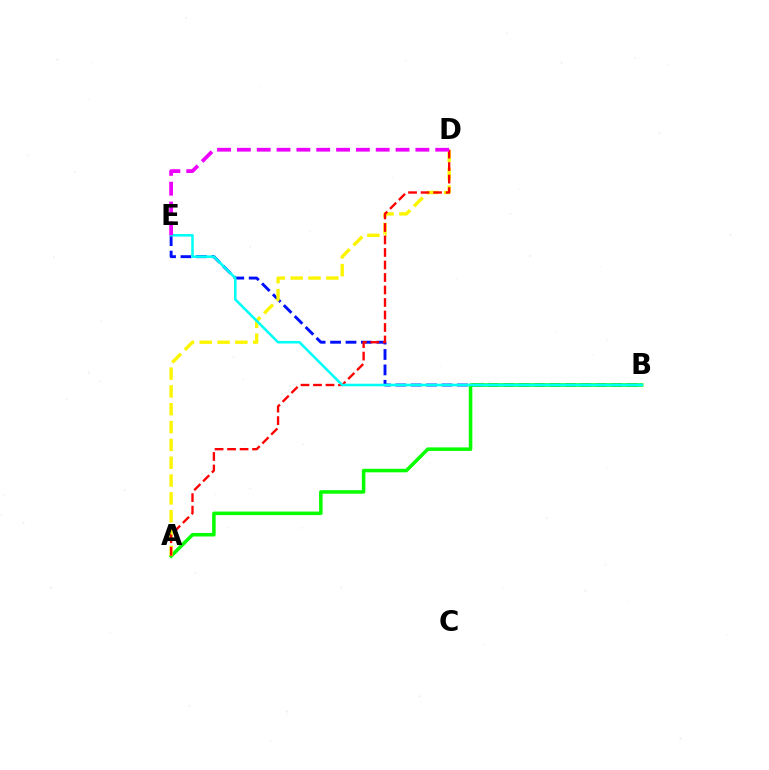{('B', 'E'): [{'color': '#0010ff', 'line_style': 'dashed', 'thickness': 2.1}, {'color': '#00fff6', 'line_style': 'solid', 'thickness': 1.82}], ('A', 'B'): [{'color': '#08ff00', 'line_style': 'solid', 'thickness': 2.54}], ('A', 'D'): [{'color': '#fcf500', 'line_style': 'dashed', 'thickness': 2.42}, {'color': '#ff0000', 'line_style': 'dashed', 'thickness': 1.7}], ('D', 'E'): [{'color': '#ee00ff', 'line_style': 'dashed', 'thickness': 2.69}]}